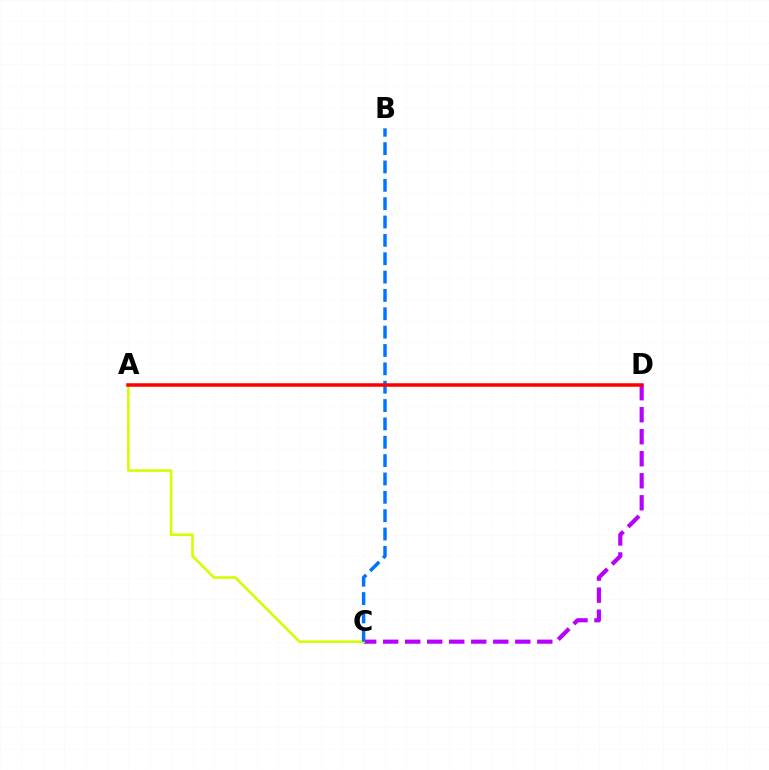{('C', 'D'): [{'color': '#b900ff', 'line_style': 'dashed', 'thickness': 2.99}], ('A', 'C'): [{'color': '#d1ff00', 'line_style': 'solid', 'thickness': 1.86}], ('B', 'C'): [{'color': '#0074ff', 'line_style': 'dashed', 'thickness': 2.49}], ('A', 'D'): [{'color': '#00ff5c', 'line_style': 'dotted', 'thickness': 1.52}, {'color': '#ff0000', 'line_style': 'solid', 'thickness': 2.52}]}